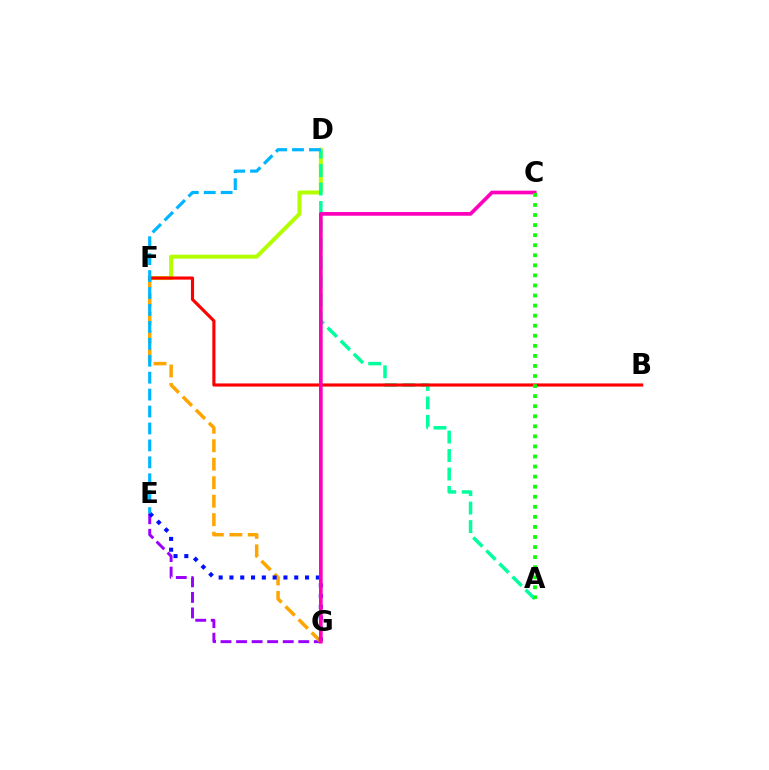{('D', 'F'): [{'color': '#b3ff00', 'line_style': 'solid', 'thickness': 2.87}], ('E', 'G'): [{'color': '#9b00ff', 'line_style': 'dashed', 'thickness': 2.11}, {'color': '#0010ff', 'line_style': 'dotted', 'thickness': 2.93}], ('F', 'G'): [{'color': '#ffa500', 'line_style': 'dashed', 'thickness': 2.51}], ('A', 'D'): [{'color': '#00ff9d', 'line_style': 'dashed', 'thickness': 2.51}], ('B', 'F'): [{'color': '#ff0000', 'line_style': 'solid', 'thickness': 2.25}], ('D', 'E'): [{'color': '#00b5ff', 'line_style': 'dashed', 'thickness': 2.3}], ('C', 'G'): [{'color': '#ff00bd', 'line_style': 'solid', 'thickness': 2.65}], ('A', 'C'): [{'color': '#08ff00', 'line_style': 'dotted', 'thickness': 2.73}]}